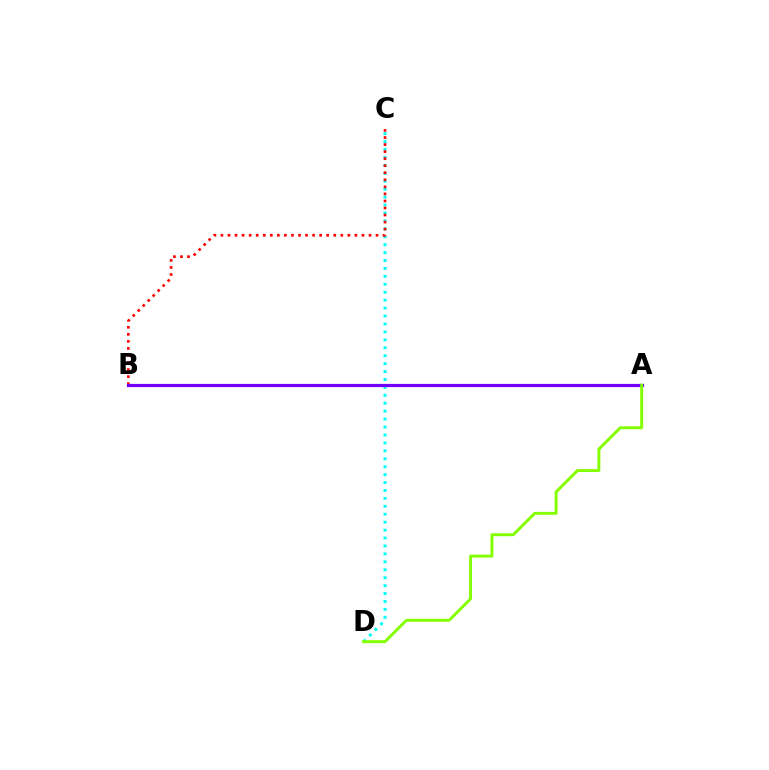{('C', 'D'): [{'color': '#00fff6', 'line_style': 'dotted', 'thickness': 2.15}], ('B', 'C'): [{'color': '#ff0000', 'line_style': 'dotted', 'thickness': 1.92}], ('A', 'B'): [{'color': '#7200ff', 'line_style': 'solid', 'thickness': 2.31}], ('A', 'D'): [{'color': '#84ff00', 'line_style': 'solid', 'thickness': 2.12}]}